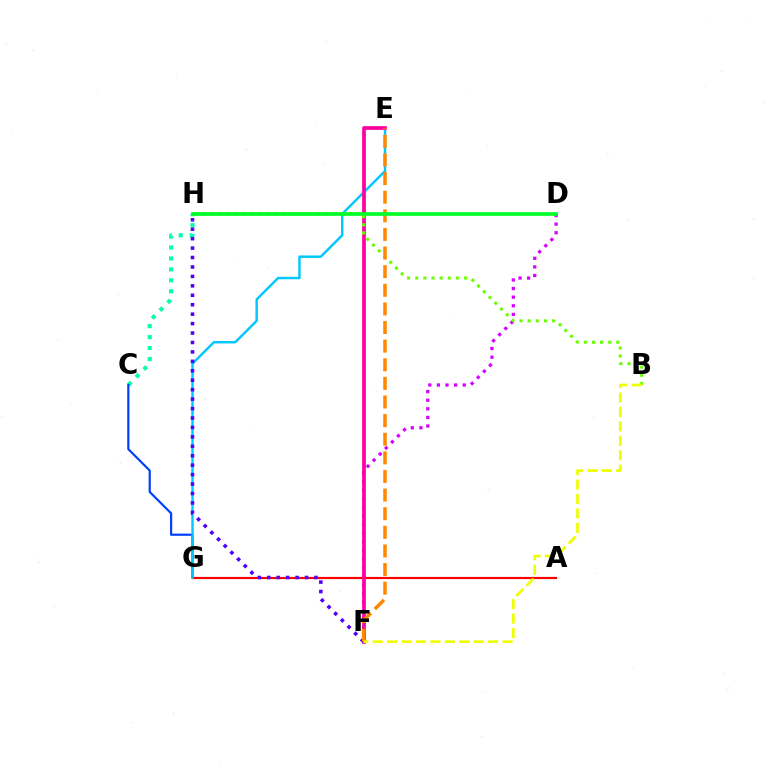{('C', 'H'): [{'color': '#00ffaf', 'line_style': 'dotted', 'thickness': 2.97}], ('D', 'F'): [{'color': '#d600ff', 'line_style': 'dotted', 'thickness': 2.34}], ('C', 'G'): [{'color': '#003fff', 'line_style': 'solid', 'thickness': 1.57}], ('A', 'G'): [{'color': '#ff0000', 'line_style': 'solid', 'thickness': 1.56}], ('E', 'G'): [{'color': '#00c7ff', 'line_style': 'solid', 'thickness': 1.75}], ('E', 'F'): [{'color': '#ff00a0', 'line_style': 'solid', 'thickness': 2.68}, {'color': '#ff8800', 'line_style': 'dashed', 'thickness': 2.53}], ('B', 'H'): [{'color': '#66ff00', 'line_style': 'dotted', 'thickness': 2.21}], ('F', 'H'): [{'color': '#4f00ff', 'line_style': 'dotted', 'thickness': 2.56}], ('B', 'F'): [{'color': '#eeff00', 'line_style': 'dashed', 'thickness': 1.96}], ('D', 'H'): [{'color': '#00ff27', 'line_style': 'solid', 'thickness': 2.63}]}